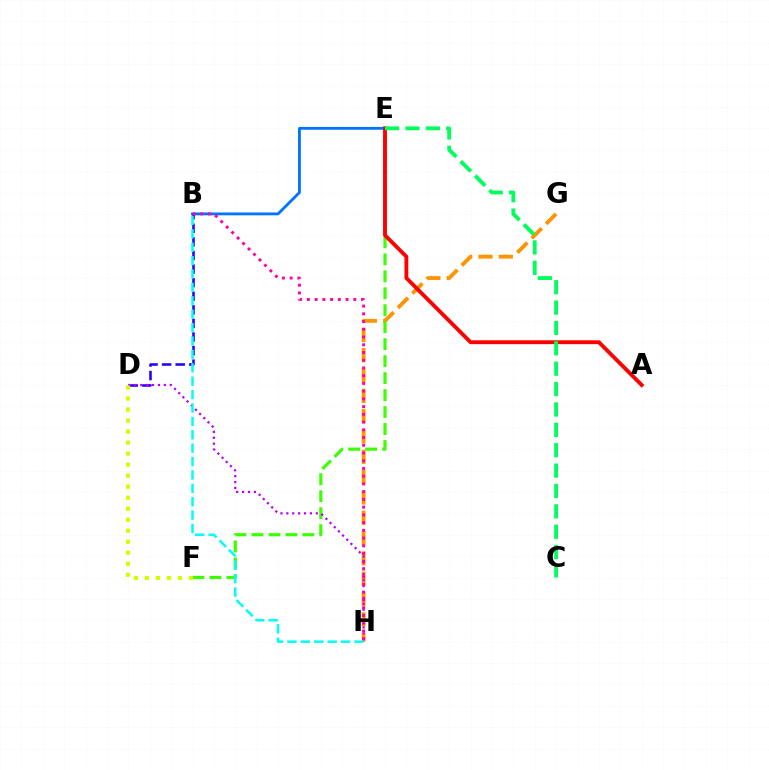{('G', 'H'): [{'color': '#ff9400', 'line_style': 'dashed', 'thickness': 2.76}], ('E', 'F'): [{'color': '#3dff00', 'line_style': 'dashed', 'thickness': 2.31}], ('B', 'E'): [{'color': '#0074ff', 'line_style': 'solid', 'thickness': 2.05}], ('B', 'D'): [{'color': '#2500ff', 'line_style': 'dashed', 'thickness': 1.85}], ('D', 'H'): [{'color': '#b900ff', 'line_style': 'dotted', 'thickness': 1.6}], ('B', 'H'): [{'color': '#00fff6', 'line_style': 'dashed', 'thickness': 1.82}, {'color': '#ff00ac', 'line_style': 'dotted', 'thickness': 2.1}], ('A', 'E'): [{'color': '#ff0000', 'line_style': 'solid', 'thickness': 2.78}], ('D', 'F'): [{'color': '#d1ff00', 'line_style': 'dotted', 'thickness': 2.99}], ('C', 'E'): [{'color': '#00ff5c', 'line_style': 'dashed', 'thickness': 2.77}]}